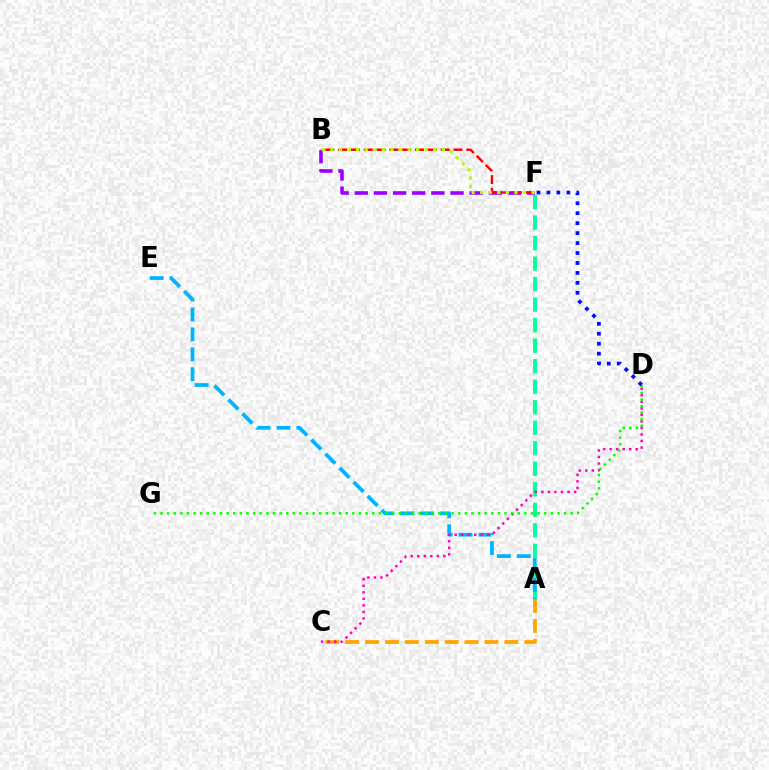{('A', 'C'): [{'color': '#ffa500', 'line_style': 'dashed', 'thickness': 2.7}], ('A', 'F'): [{'color': '#00ff9d', 'line_style': 'dashed', 'thickness': 2.79}], ('A', 'E'): [{'color': '#00b5ff', 'line_style': 'dashed', 'thickness': 2.7}], ('B', 'F'): [{'color': '#9b00ff', 'line_style': 'dashed', 'thickness': 2.6}, {'color': '#ff0000', 'line_style': 'dashed', 'thickness': 1.74}, {'color': '#b3ff00', 'line_style': 'dotted', 'thickness': 2.33}], ('C', 'D'): [{'color': '#ff00bd', 'line_style': 'dotted', 'thickness': 1.77}], ('D', 'G'): [{'color': '#08ff00', 'line_style': 'dotted', 'thickness': 1.8}], ('D', 'F'): [{'color': '#0010ff', 'line_style': 'dotted', 'thickness': 2.7}]}